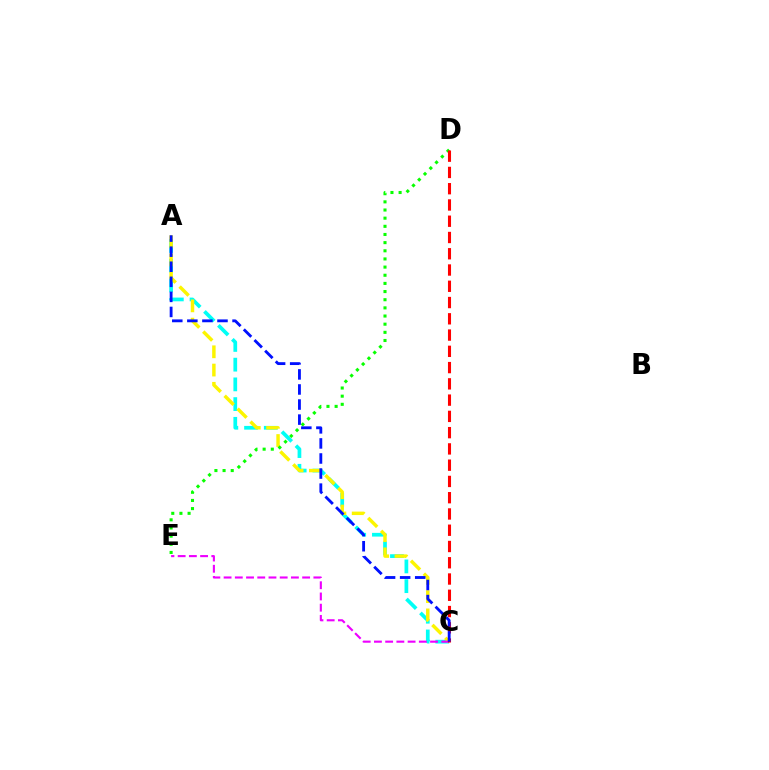{('A', 'C'): [{'color': '#00fff6', 'line_style': 'dashed', 'thickness': 2.68}, {'color': '#fcf500', 'line_style': 'dashed', 'thickness': 2.48}, {'color': '#0010ff', 'line_style': 'dashed', 'thickness': 2.05}], ('D', 'E'): [{'color': '#08ff00', 'line_style': 'dotted', 'thickness': 2.22}], ('C', 'E'): [{'color': '#ee00ff', 'line_style': 'dashed', 'thickness': 1.52}], ('C', 'D'): [{'color': '#ff0000', 'line_style': 'dashed', 'thickness': 2.21}]}